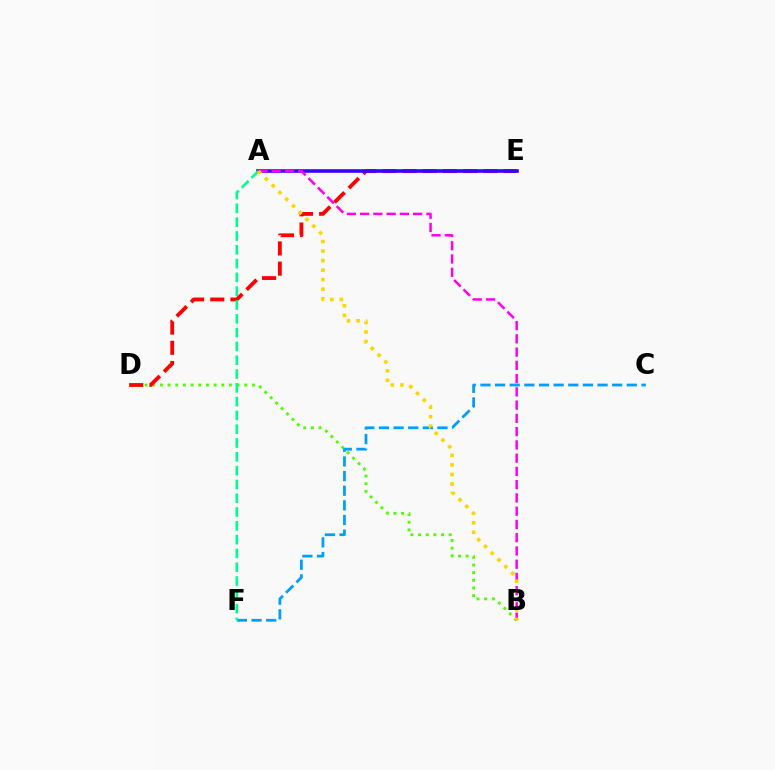{('B', 'D'): [{'color': '#4fff00', 'line_style': 'dotted', 'thickness': 2.08}], ('D', 'E'): [{'color': '#ff0000', 'line_style': 'dashed', 'thickness': 2.75}], ('A', 'E'): [{'color': '#3700ff', 'line_style': 'solid', 'thickness': 2.58}], ('C', 'F'): [{'color': '#009eff', 'line_style': 'dashed', 'thickness': 1.99}], ('A', 'B'): [{'color': '#ff00ed', 'line_style': 'dashed', 'thickness': 1.8}, {'color': '#ffd500', 'line_style': 'dotted', 'thickness': 2.59}], ('A', 'F'): [{'color': '#00ff86', 'line_style': 'dashed', 'thickness': 1.88}]}